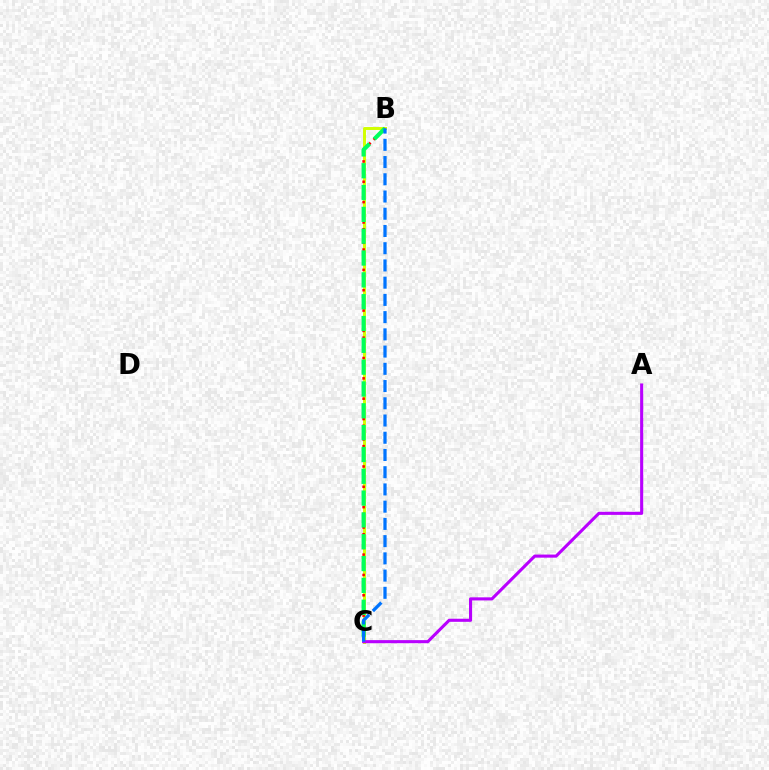{('B', 'C'): [{'color': '#d1ff00', 'line_style': 'solid', 'thickness': 2.13}, {'color': '#ff0000', 'line_style': 'dotted', 'thickness': 1.84}, {'color': '#00ff5c', 'line_style': 'dashed', 'thickness': 2.96}, {'color': '#0074ff', 'line_style': 'dashed', 'thickness': 2.34}], ('A', 'C'): [{'color': '#b900ff', 'line_style': 'solid', 'thickness': 2.22}]}